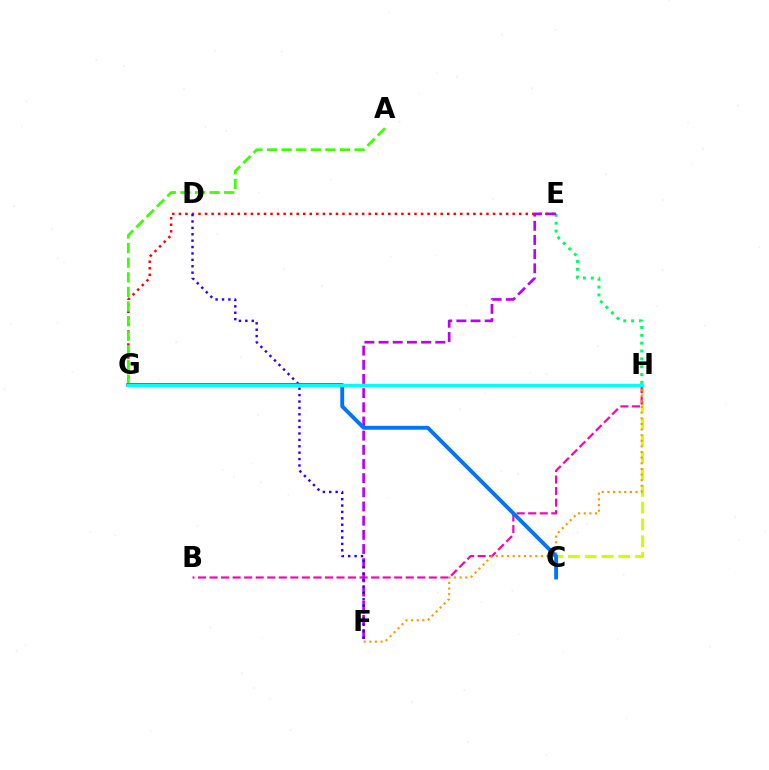{('E', 'H'): [{'color': '#00ff5c', 'line_style': 'dotted', 'thickness': 2.13}], ('E', 'G'): [{'color': '#ff0000', 'line_style': 'dotted', 'thickness': 1.78}], ('C', 'H'): [{'color': '#d1ff00', 'line_style': 'dashed', 'thickness': 2.28}], ('B', 'H'): [{'color': '#ff00ac', 'line_style': 'dashed', 'thickness': 1.57}], ('F', 'H'): [{'color': '#ff9400', 'line_style': 'dotted', 'thickness': 1.53}], ('A', 'G'): [{'color': '#3dff00', 'line_style': 'dashed', 'thickness': 1.98}], ('E', 'F'): [{'color': '#b900ff', 'line_style': 'dashed', 'thickness': 1.93}], ('D', 'F'): [{'color': '#2500ff', 'line_style': 'dotted', 'thickness': 1.74}], ('C', 'G'): [{'color': '#0074ff', 'line_style': 'solid', 'thickness': 2.79}], ('G', 'H'): [{'color': '#00fff6', 'line_style': 'solid', 'thickness': 2.4}]}